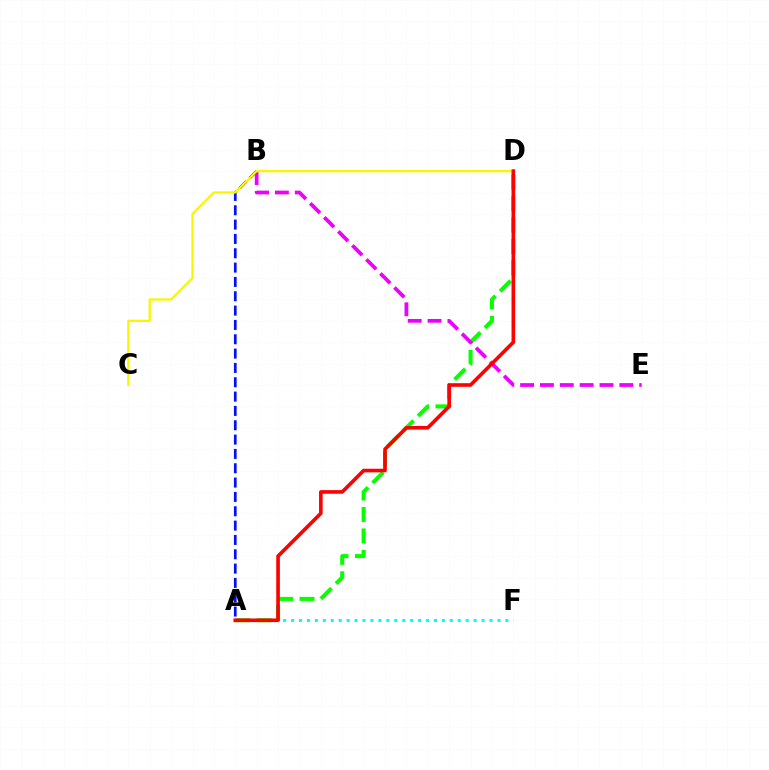{('A', 'D'): [{'color': '#08ff00', 'line_style': 'dashed', 'thickness': 2.91}, {'color': '#ff0000', 'line_style': 'solid', 'thickness': 2.61}], ('A', 'F'): [{'color': '#00fff6', 'line_style': 'dotted', 'thickness': 2.16}], ('B', 'E'): [{'color': '#ee00ff', 'line_style': 'dashed', 'thickness': 2.7}], ('A', 'B'): [{'color': '#0010ff', 'line_style': 'dashed', 'thickness': 1.95}], ('C', 'D'): [{'color': '#fcf500', 'line_style': 'solid', 'thickness': 1.66}]}